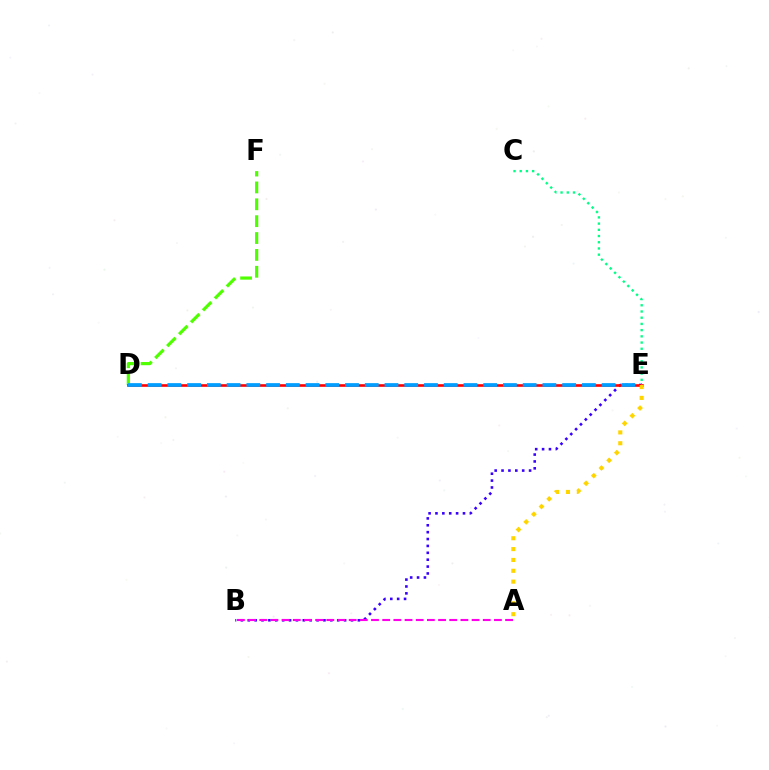{('C', 'E'): [{'color': '#00ff86', 'line_style': 'dotted', 'thickness': 1.69}], ('D', 'F'): [{'color': '#4fff00', 'line_style': 'dashed', 'thickness': 2.29}], ('B', 'E'): [{'color': '#3700ff', 'line_style': 'dotted', 'thickness': 1.87}], ('D', 'E'): [{'color': '#ff0000', 'line_style': 'solid', 'thickness': 1.89}, {'color': '#009eff', 'line_style': 'dashed', 'thickness': 2.68}], ('A', 'E'): [{'color': '#ffd500', 'line_style': 'dotted', 'thickness': 2.95}], ('A', 'B'): [{'color': '#ff00ed', 'line_style': 'dashed', 'thickness': 1.52}]}